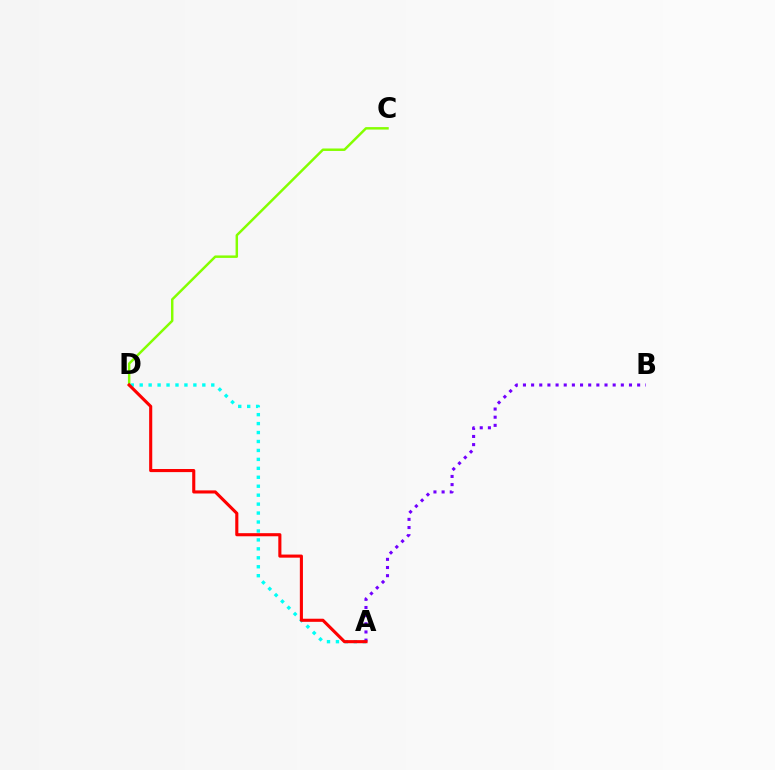{('A', 'D'): [{'color': '#00fff6', 'line_style': 'dotted', 'thickness': 2.43}, {'color': '#ff0000', 'line_style': 'solid', 'thickness': 2.23}], ('C', 'D'): [{'color': '#84ff00', 'line_style': 'solid', 'thickness': 1.78}], ('A', 'B'): [{'color': '#7200ff', 'line_style': 'dotted', 'thickness': 2.22}]}